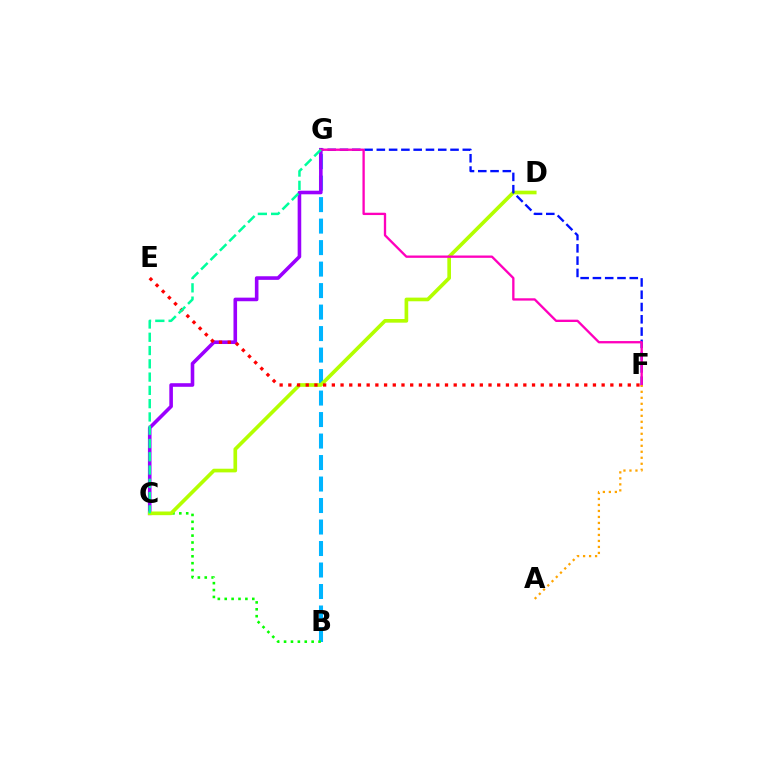{('B', 'G'): [{'color': '#00b5ff', 'line_style': 'dashed', 'thickness': 2.92}], ('C', 'G'): [{'color': '#9b00ff', 'line_style': 'solid', 'thickness': 2.59}, {'color': '#00ff9d', 'line_style': 'dashed', 'thickness': 1.8}], ('B', 'C'): [{'color': '#08ff00', 'line_style': 'dotted', 'thickness': 1.87}], ('C', 'D'): [{'color': '#b3ff00', 'line_style': 'solid', 'thickness': 2.64}], ('E', 'F'): [{'color': '#ff0000', 'line_style': 'dotted', 'thickness': 2.36}], ('F', 'G'): [{'color': '#0010ff', 'line_style': 'dashed', 'thickness': 1.67}, {'color': '#ff00bd', 'line_style': 'solid', 'thickness': 1.67}], ('A', 'F'): [{'color': '#ffa500', 'line_style': 'dotted', 'thickness': 1.63}]}